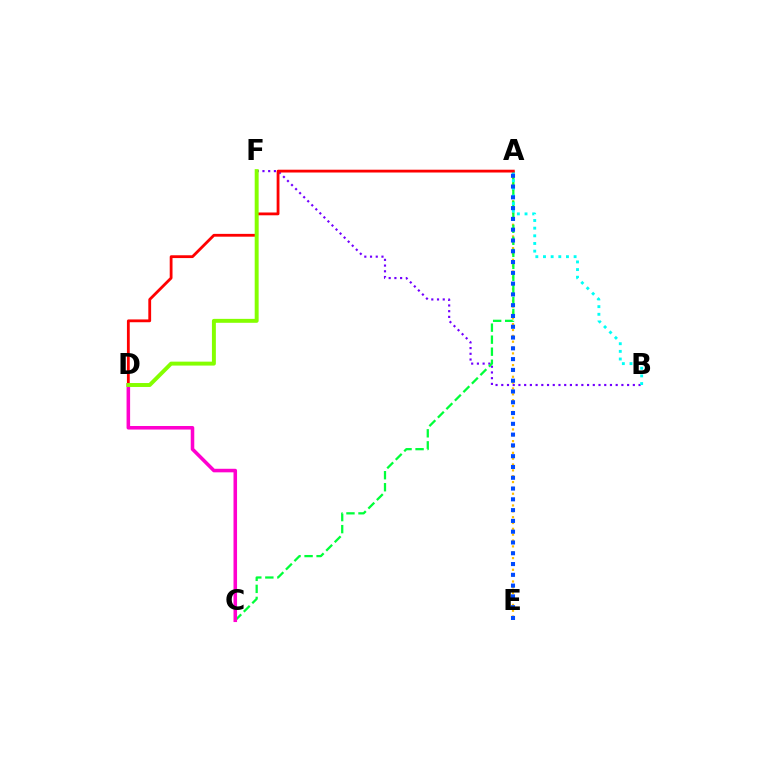{('B', 'F'): [{'color': '#7200ff', 'line_style': 'dotted', 'thickness': 1.55}], ('A', 'E'): [{'color': '#ffbd00', 'line_style': 'dotted', 'thickness': 1.59}, {'color': '#004bff', 'line_style': 'dotted', 'thickness': 2.93}], ('A', 'C'): [{'color': '#00ff39', 'line_style': 'dashed', 'thickness': 1.63}], ('C', 'D'): [{'color': '#ff00cf', 'line_style': 'solid', 'thickness': 2.56}], ('A', 'B'): [{'color': '#00fff6', 'line_style': 'dotted', 'thickness': 2.08}], ('A', 'D'): [{'color': '#ff0000', 'line_style': 'solid', 'thickness': 2.02}], ('D', 'F'): [{'color': '#84ff00', 'line_style': 'solid', 'thickness': 2.83}]}